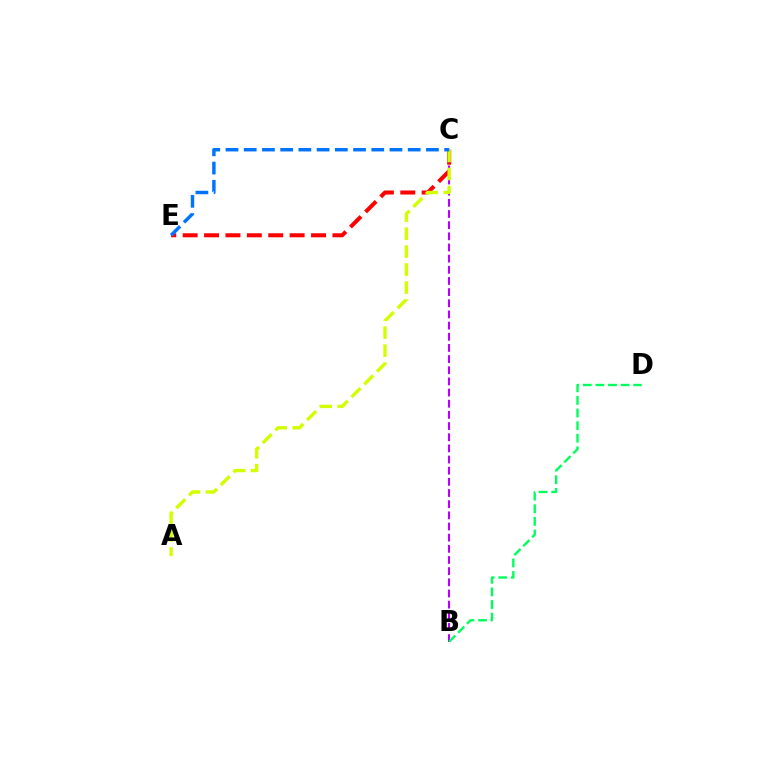{('C', 'E'): [{'color': '#ff0000', 'line_style': 'dashed', 'thickness': 2.91}, {'color': '#0074ff', 'line_style': 'dashed', 'thickness': 2.48}], ('B', 'C'): [{'color': '#b900ff', 'line_style': 'dashed', 'thickness': 1.52}], ('A', 'C'): [{'color': '#d1ff00', 'line_style': 'dashed', 'thickness': 2.44}], ('B', 'D'): [{'color': '#00ff5c', 'line_style': 'dashed', 'thickness': 1.71}]}